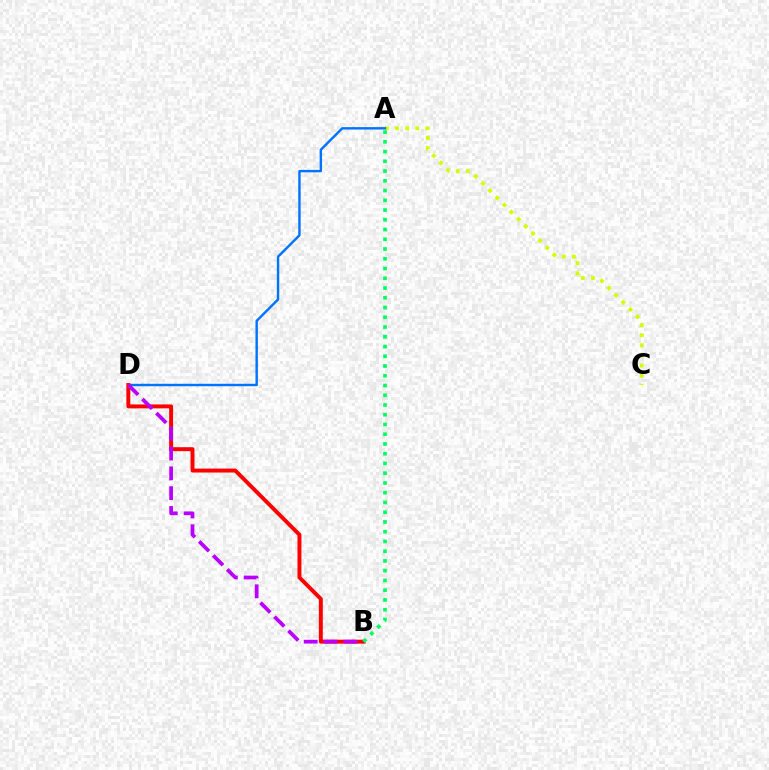{('A', 'C'): [{'color': '#d1ff00', 'line_style': 'dotted', 'thickness': 2.75}], ('A', 'D'): [{'color': '#0074ff', 'line_style': 'solid', 'thickness': 1.74}], ('B', 'D'): [{'color': '#ff0000', 'line_style': 'solid', 'thickness': 2.84}, {'color': '#b900ff', 'line_style': 'dashed', 'thickness': 2.69}], ('A', 'B'): [{'color': '#00ff5c', 'line_style': 'dotted', 'thickness': 2.65}]}